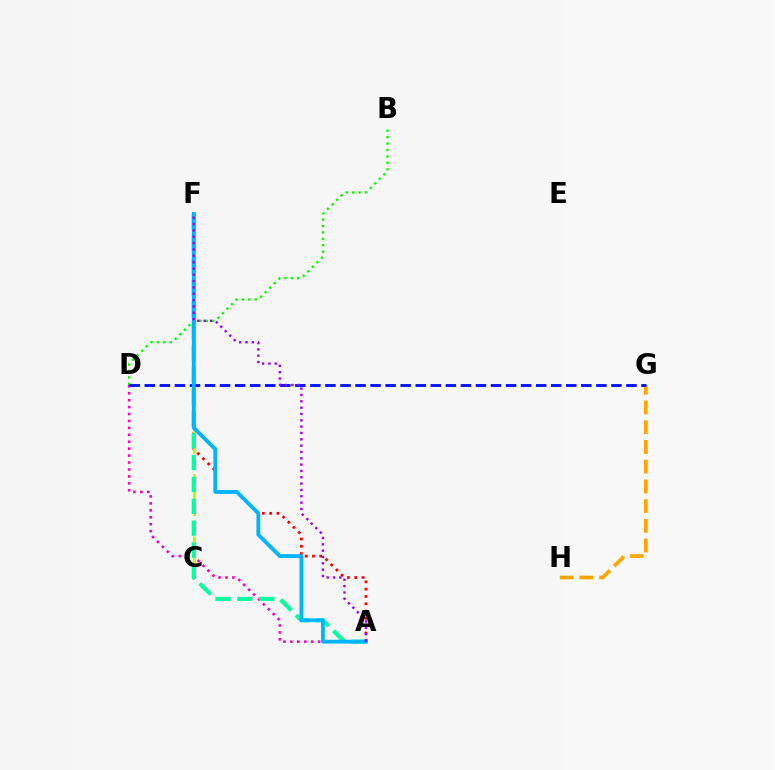{('G', 'H'): [{'color': '#ffa500', 'line_style': 'dashed', 'thickness': 2.68}], ('A', 'F'): [{'color': '#ff0000', 'line_style': 'dotted', 'thickness': 1.98}, {'color': '#00ff9d', 'line_style': 'dashed', 'thickness': 2.97}, {'color': '#00b5ff', 'line_style': 'solid', 'thickness': 2.75}, {'color': '#9b00ff', 'line_style': 'dotted', 'thickness': 1.72}], ('A', 'D'): [{'color': '#ff00bd', 'line_style': 'dotted', 'thickness': 1.88}], ('C', 'F'): [{'color': '#b3ff00', 'line_style': 'dashed', 'thickness': 2.12}], ('B', 'D'): [{'color': '#08ff00', 'line_style': 'dotted', 'thickness': 1.74}], ('D', 'G'): [{'color': '#0010ff', 'line_style': 'dashed', 'thickness': 2.04}]}